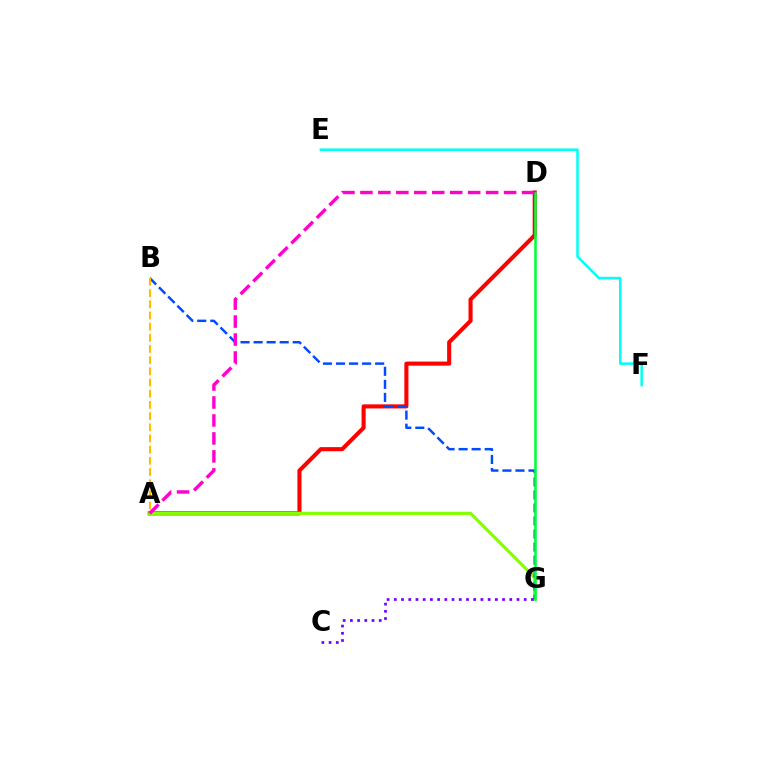{('A', 'D'): [{'color': '#ff0000', 'line_style': 'solid', 'thickness': 2.94}, {'color': '#ff00cf', 'line_style': 'dashed', 'thickness': 2.44}], ('A', 'G'): [{'color': '#84ff00', 'line_style': 'solid', 'thickness': 2.32}], ('B', 'G'): [{'color': '#004bff', 'line_style': 'dashed', 'thickness': 1.77}], ('D', 'G'): [{'color': '#00ff39', 'line_style': 'solid', 'thickness': 1.86}], ('A', 'B'): [{'color': '#ffbd00', 'line_style': 'dashed', 'thickness': 1.52}], ('C', 'G'): [{'color': '#7200ff', 'line_style': 'dotted', 'thickness': 1.96}], ('E', 'F'): [{'color': '#00fff6', 'line_style': 'solid', 'thickness': 1.81}]}